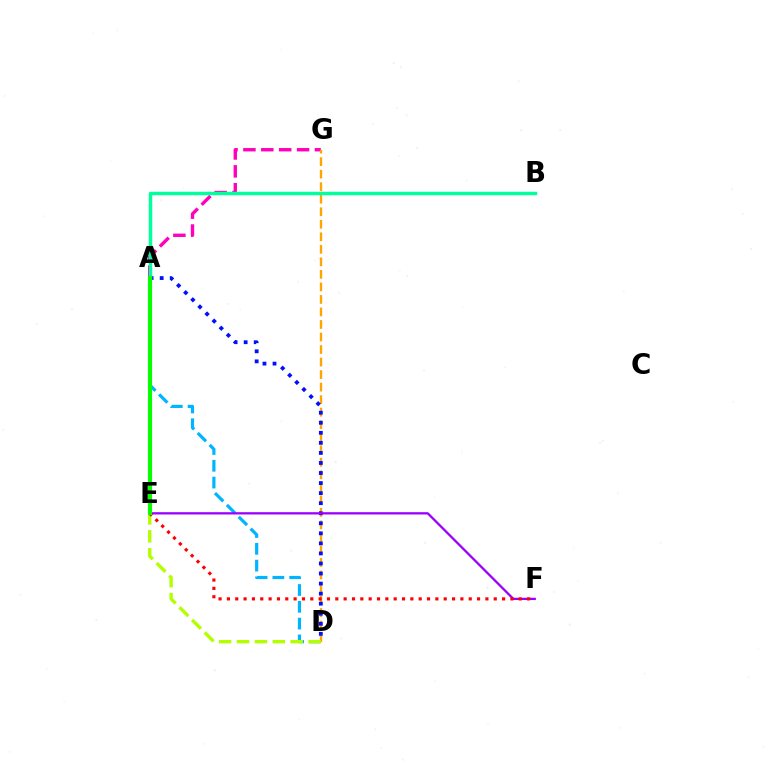{('A', 'G'): [{'color': '#ff00bd', 'line_style': 'dashed', 'thickness': 2.43}], ('A', 'D'): [{'color': '#00b5ff', 'line_style': 'dashed', 'thickness': 2.28}, {'color': '#0010ff', 'line_style': 'dotted', 'thickness': 2.73}], ('D', 'G'): [{'color': '#ffa500', 'line_style': 'dashed', 'thickness': 1.7}], ('D', 'E'): [{'color': '#b3ff00', 'line_style': 'dashed', 'thickness': 2.43}], ('E', 'F'): [{'color': '#9b00ff', 'line_style': 'solid', 'thickness': 1.64}, {'color': '#ff0000', 'line_style': 'dotted', 'thickness': 2.27}], ('A', 'B'): [{'color': '#00ff9d', 'line_style': 'solid', 'thickness': 2.49}], ('A', 'E'): [{'color': '#08ff00', 'line_style': 'solid', 'thickness': 2.98}]}